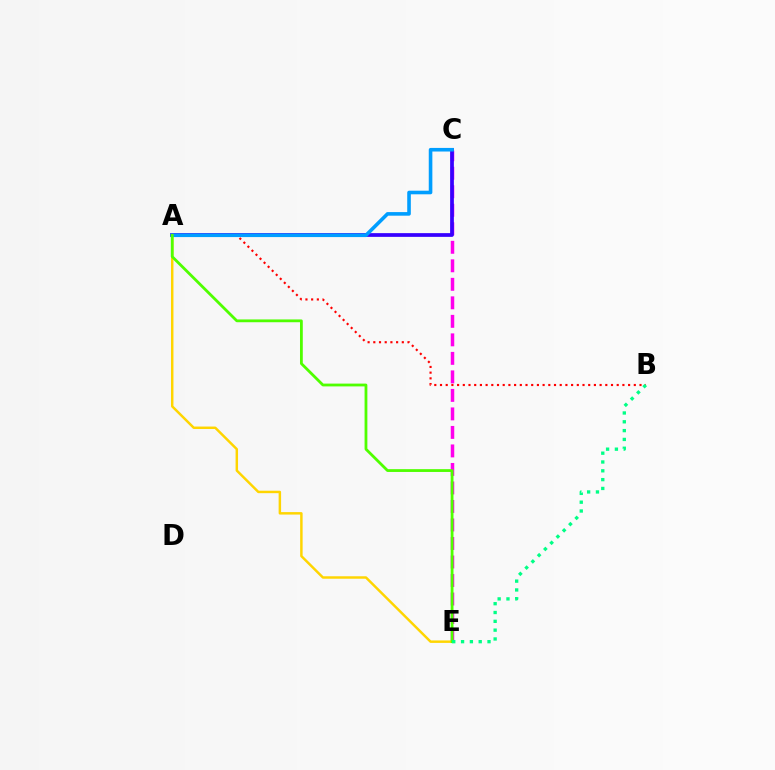{('C', 'E'): [{'color': '#ff00ed', 'line_style': 'dashed', 'thickness': 2.51}], ('A', 'E'): [{'color': '#ffd500', 'line_style': 'solid', 'thickness': 1.77}, {'color': '#4fff00', 'line_style': 'solid', 'thickness': 2.01}], ('A', 'C'): [{'color': '#3700ff', 'line_style': 'solid', 'thickness': 2.68}, {'color': '#009eff', 'line_style': 'solid', 'thickness': 2.59}], ('A', 'B'): [{'color': '#ff0000', 'line_style': 'dotted', 'thickness': 1.55}], ('B', 'E'): [{'color': '#00ff86', 'line_style': 'dotted', 'thickness': 2.4}]}